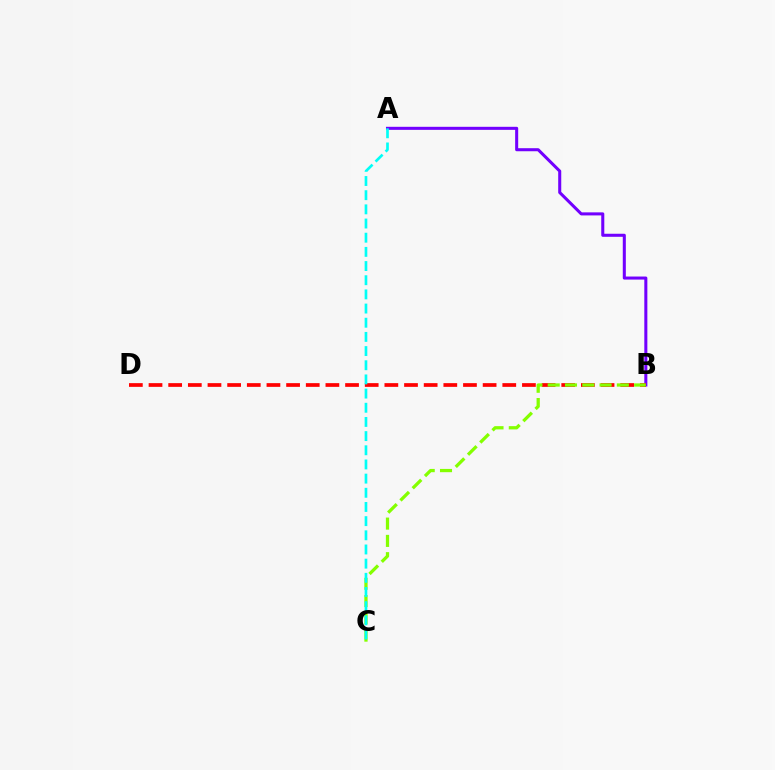{('A', 'B'): [{'color': '#7200ff', 'line_style': 'solid', 'thickness': 2.19}], ('B', 'D'): [{'color': '#ff0000', 'line_style': 'dashed', 'thickness': 2.67}], ('B', 'C'): [{'color': '#84ff00', 'line_style': 'dashed', 'thickness': 2.35}], ('A', 'C'): [{'color': '#00fff6', 'line_style': 'dashed', 'thickness': 1.93}]}